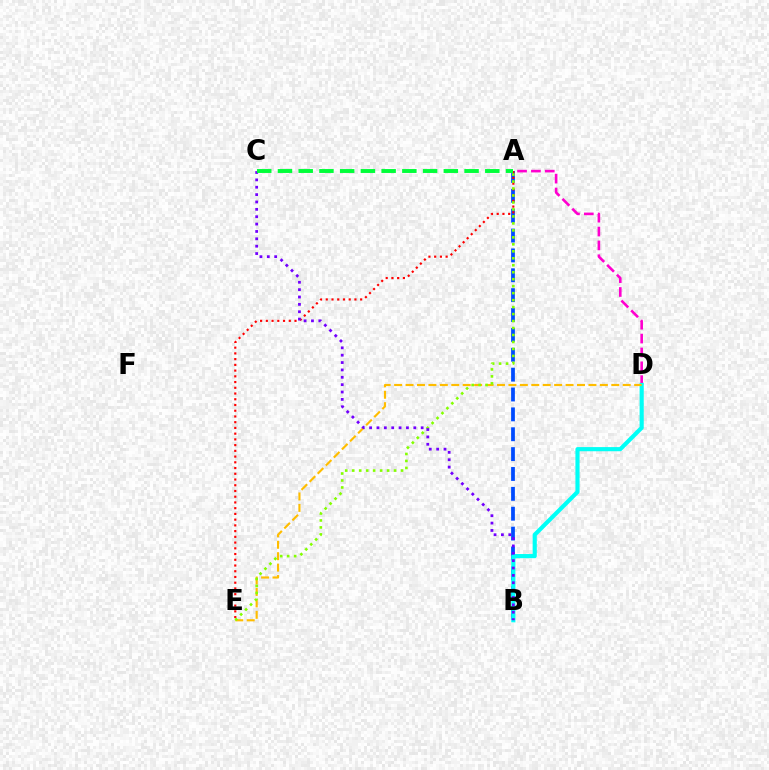{('A', 'D'): [{'color': '#ff00cf', 'line_style': 'dashed', 'thickness': 1.88}], ('A', 'B'): [{'color': '#004bff', 'line_style': 'dashed', 'thickness': 2.7}], ('A', 'E'): [{'color': '#ff0000', 'line_style': 'dotted', 'thickness': 1.56}, {'color': '#84ff00', 'line_style': 'dotted', 'thickness': 1.9}], ('B', 'D'): [{'color': '#00fff6', 'line_style': 'solid', 'thickness': 2.99}], ('D', 'E'): [{'color': '#ffbd00', 'line_style': 'dashed', 'thickness': 1.55}], ('B', 'C'): [{'color': '#7200ff', 'line_style': 'dotted', 'thickness': 2.0}], ('A', 'C'): [{'color': '#00ff39', 'line_style': 'dashed', 'thickness': 2.82}]}